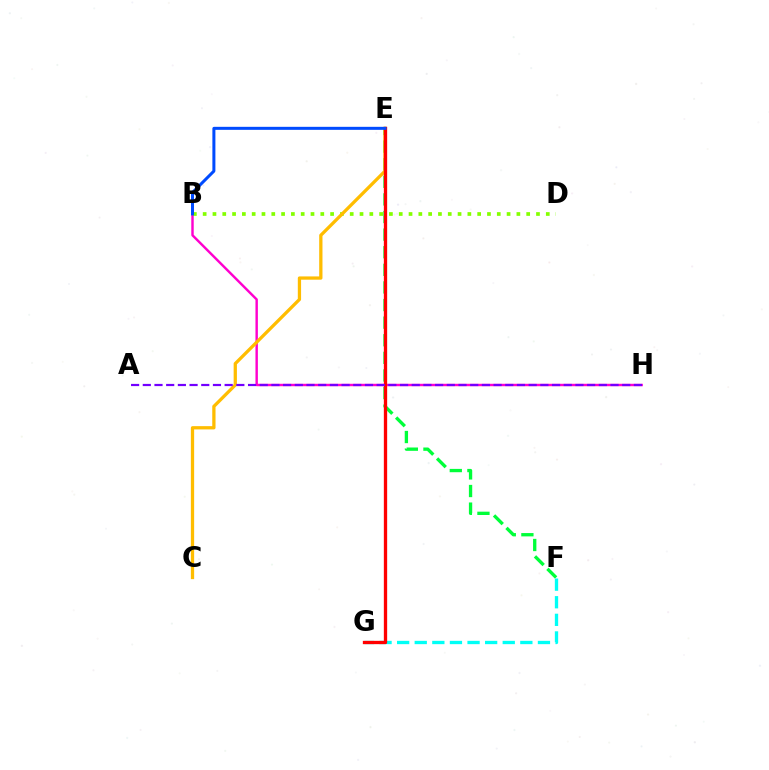{('E', 'F'): [{'color': '#00ff39', 'line_style': 'dashed', 'thickness': 2.39}], ('B', 'H'): [{'color': '#ff00cf', 'line_style': 'solid', 'thickness': 1.75}], ('F', 'G'): [{'color': '#00fff6', 'line_style': 'dashed', 'thickness': 2.39}], ('B', 'D'): [{'color': '#84ff00', 'line_style': 'dotted', 'thickness': 2.66}], ('C', 'E'): [{'color': '#ffbd00', 'line_style': 'solid', 'thickness': 2.36}], ('E', 'G'): [{'color': '#ff0000', 'line_style': 'solid', 'thickness': 2.38}], ('A', 'H'): [{'color': '#7200ff', 'line_style': 'dashed', 'thickness': 1.59}], ('B', 'E'): [{'color': '#004bff', 'line_style': 'solid', 'thickness': 2.17}]}